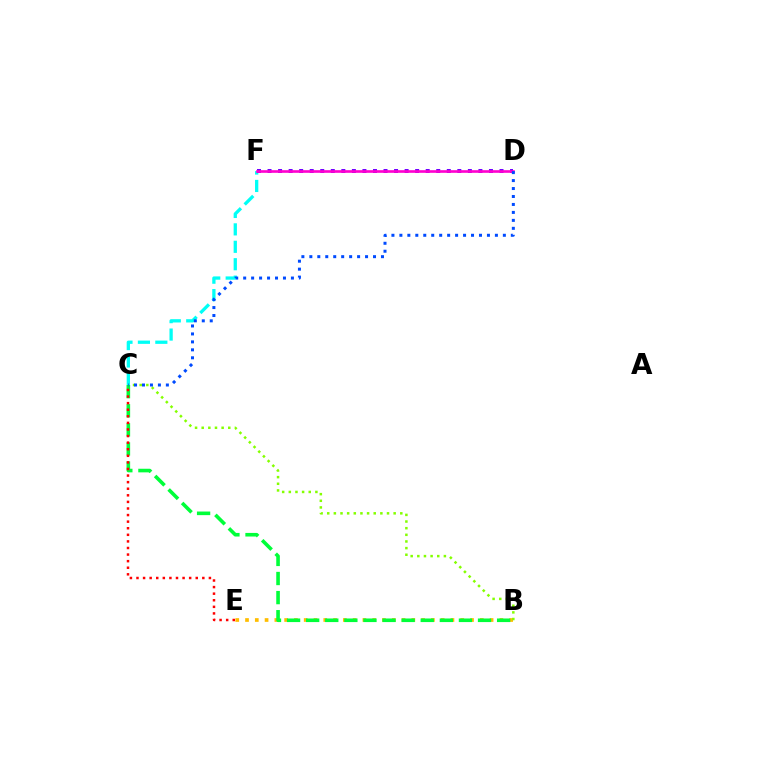{('C', 'F'): [{'color': '#00fff6', 'line_style': 'dashed', 'thickness': 2.37}], ('B', 'E'): [{'color': '#ffbd00', 'line_style': 'dotted', 'thickness': 2.66}], ('D', 'F'): [{'color': '#7200ff', 'line_style': 'dotted', 'thickness': 2.86}, {'color': '#ff00cf', 'line_style': 'solid', 'thickness': 1.9}], ('B', 'C'): [{'color': '#00ff39', 'line_style': 'dashed', 'thickness': 2.59}, {'color': '#84ff00', 'line_style': 'dotted', 'thickness': 1.81}], ('C', 'E'): [{'color': '#ff0000', 'line_style': 'dotted', 'thickness': 1.79}], ('C', 'D'): [{'color': '#004bff', 'line_style': 'dotted', 'thickness': 2.16}]}